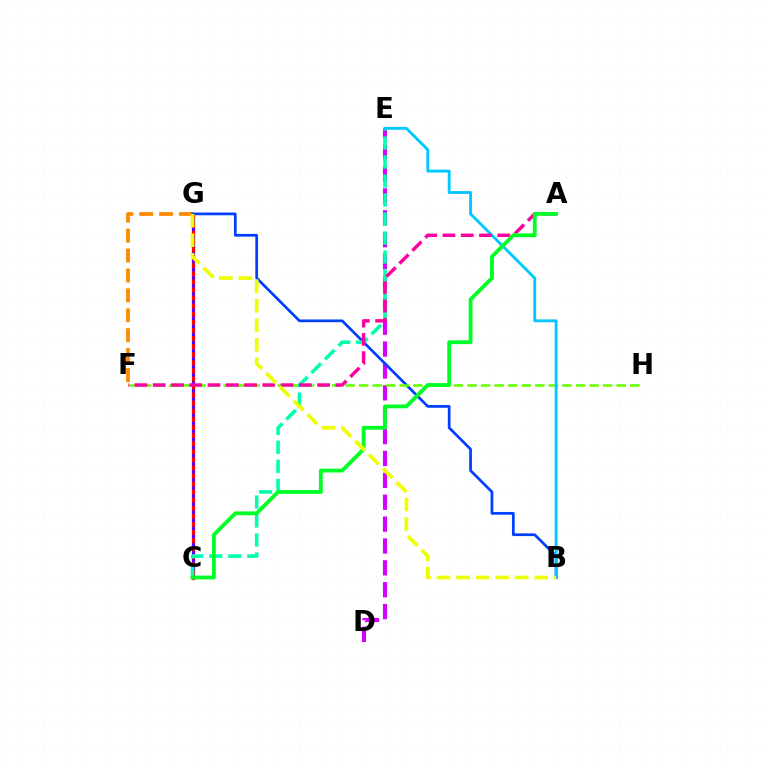{('C', 'G'): [{'color': '#ff0000', 'line_style': 'solid', 'thickness': 2.34}, {'color': '#4f00ff', 'line_style': 'dotted', 'thickness': 2.2}], ('F', 'G'): [{'color': '#ff8800', 'line_style': 'dashed', 'thickness': 2.71}], ('D', 'E'): [{'color': '#d600ff', 'line_style': 'dashed', 'thickness': 2.97}], ('B', 'G'): [{'color': '#003fff', 'line_style': 'solid', 'thickness': 1.96}, {'color': '#eeff00', 'line_style': 'dashed', 'thickness': 2.65}], ('F', 'H'): [{'color': '#66ff00', 'line_style': 'dashed', 'thickness': 1.84}], ('C', 'E'): [{'color': '#00ffaf', 'line_style': 'dashed', 'thickness': 2.58}], ('B', 'E'): [{'color': '#00c7ff', 'line_style': 'solid', 'thickness': 2.05}], ('A', 'F'): [{'color': '#ff00a0', 'line_style': 'dashed', 'thickness': 2.48}], ('A', 'C'): [{'color': '#00ff27', 'line_style': 'solid', 'thickness': 2.76}]}